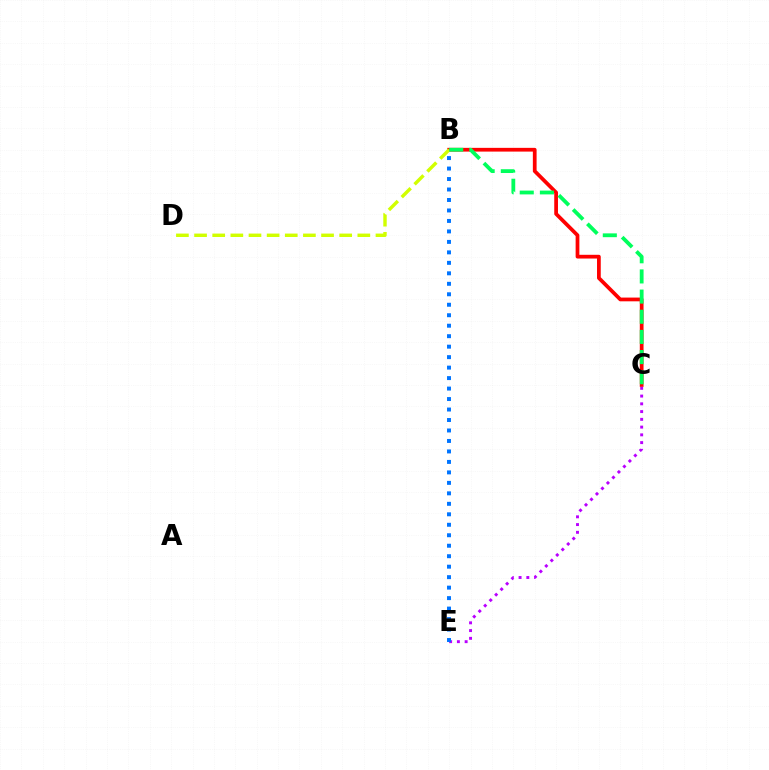{('B', 'C'): [{'color': '#ff0000', 'line_style': 'solid', 'thickness': 2.69}, {'color': '#00ff5c', 'line_style': 'dashed', 'thickness': 2.74}], ('C', 'E'): [{'color': '#b900ff', 'line_style': 'dotted', 'thickness': 2.11}], ('B', 'E'): [{'color': '#0074ff', 'line_style': 'dotted', 'thickness': 2.85}], ('B', 'D'): [{'color': '#d1ff00', 'line_style': 'dashed', 'thickness': 2.46}]}